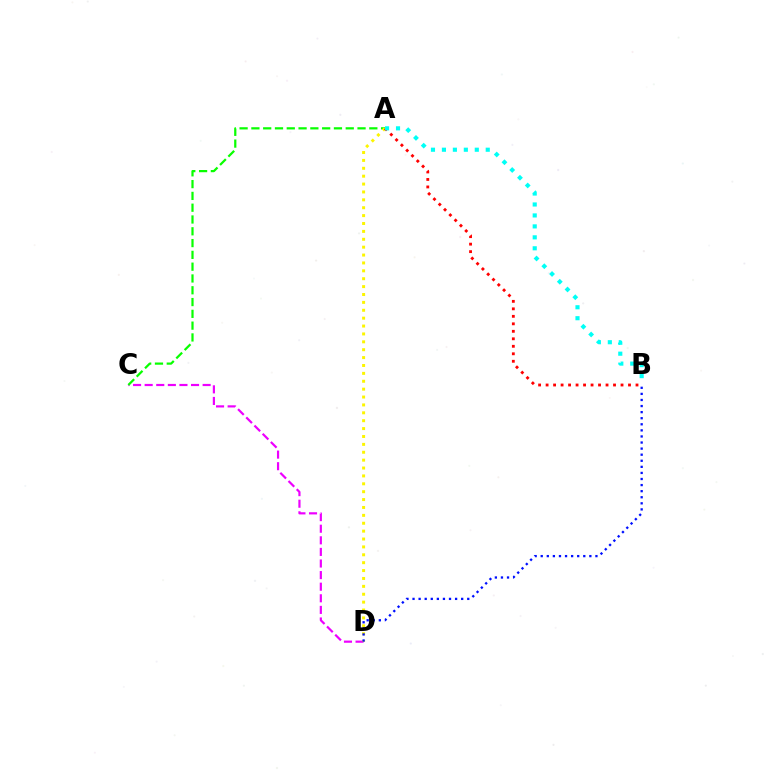{('C', 'D'): [{'color': '#ee00ff', 'line_style': 'dashed', 'thickness': 1.58}], ('A', 'C'): [{'color': '#08ff00', 'line_style': 'dashed', 'thickness': 1.6}], ('A', 'D'): [{'color': '#fcf500', 'line_style': 'dotted', 'thickness': 2.14}], ('B', 'D'): [{'color': '#0010ff', 'line_style': 'dotted', 'thickness': 1.65}], ('A', 'B'): [{'color': '#ff0000', 'line_style': 'dotted', 'thickness': 2.04}, {'color': '#00fff6', 'line_style': 'dotted', 'thickness': 2.98}]}